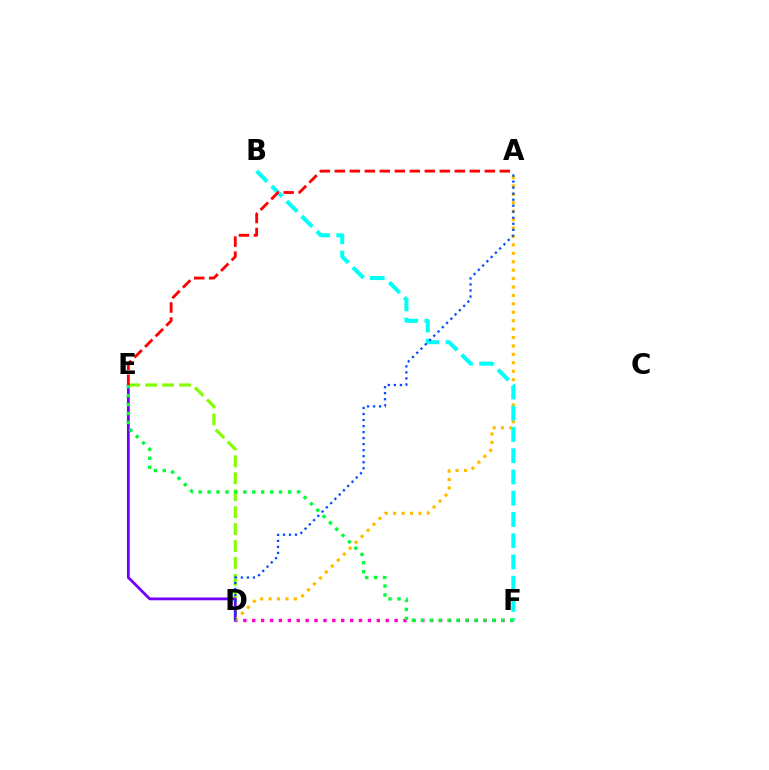{('D', 'E'): [{'color': '#84ff00', 'line_style': 'dashed', 'thickness': 2.3}, {'color': '#7200ff', 'line_style': 'solid', 'thickness': 2.0}], ('D', 'F'): [{'color': '#ff00cf', 'line_style': 'dotted', 'thickness': 2.42}], ('A', 'D'): [{'color': '#ffbd00', 'line_style': 'dotted', 'thickness': 2.29}, {'color': '#004bff', 'line_style': 'dotted', 'thickness': 1.64}], ('B', 'F'): [{'color': '#00fff6', 'line_style': 'dashed', 'thickness': 2.89}], ('A', 'E'): [{'color': '#ff0000', 'line_style': 'dashed', 'thickness': 2.04}], ('E', 'F'): [{'color': '#00ff39', 'line_style': 'dotted', 'thickness': 2.43}]}